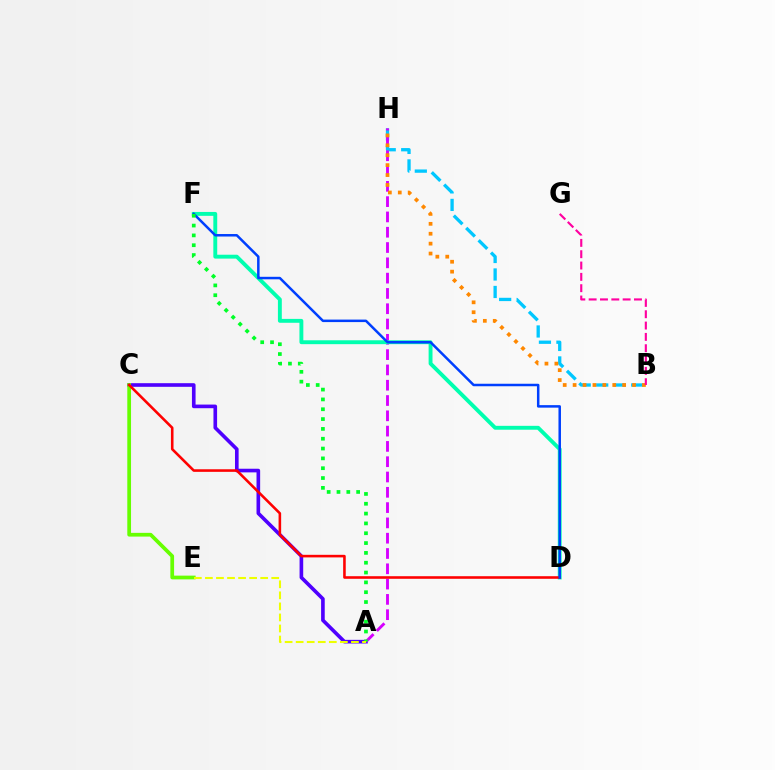{('B', 'H'): [{'color': '#00c7ff', 'line_style': 'dashed', 'thickness': 2.38}, {'color': '#ff8800', 'line_style': 'dotted', 'thickness': 2.69}], ('A', 'C'): [{'color': '#4f00ff', 'line_style': 'solid', 'thickness': 2.62}], ('A', 'H'): [{'color': '#d600ff', 'line_style': 'dashed', 'thickness': 2.08}], ('D', 'F'): [{'color': '#00ffaf', 'line_style': 'solid', 'thickness': 2.8}, {'color': '#003fff', 'line_style': 'solid', 'thickness': 1.8}], ('C', 'E'): [{'color': '#66ff00', 'line_style': 'solid', 'thickness': 2.69}], ('B', 'G'): [{'color': '#ff00a0', 'line_style': 'dashed', 'thickness': 1.54}], ('C', 'D'): [{'color': '#ff0000', 'line_style': 'solid', 'thickness': 1.86}], ('A', 'F'): [{'color': '#00ff27', 'line_style': 'dotted', 'thickness': 2.67}], ('A', 'E'): [{'color': '#eeff00', 'line_style': 'dashed', 'thickness': 1.5}]}